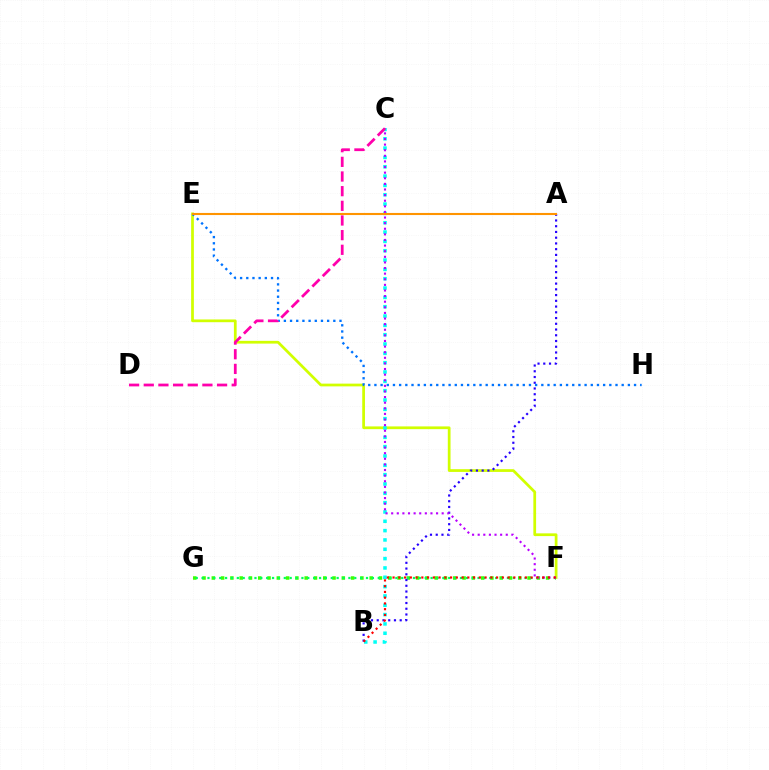{('F', 'G'): [{'color': '#3dff00', 'line_style': 'dotted', 'thickness': 2.52}, {'color': '#00ff5c', 'line_style': 'dotted', 'thickness': 1.6}], ('E', 'F'): [{'color': '#d1ff00', 'line_style': 'solid', 'thickness': 1.97}], ('A', 'B'): [{'color': '#2500ff', 'line_style': 'dotted', 'thickness': 1.56}], ('B', 'C'): [{'color': '#00fff6', 'line_style': 'dotted', 'thickness': 2.53}], ('C', 'F'): [{'color': '#b900ff', 'line_style': 'dotted', 'thickness': 1.52}], ('B', 'F'): [{'color': '#ff0000', 'line_style': 'dotted', 'thickness': 1.56}], ('E', 'H'): [{'color': '#0074ff', 'line_style': 'dotted', 'thickness': 1.68}], ('C', 'D'): [{'color': '#ff00ac', 'line_style': 'dashed', 'thickness': 1.99}], ('A', 'E'): [{'color': '#ff9400', 'line_style': 'solid', 'thickness': 1.51}]}